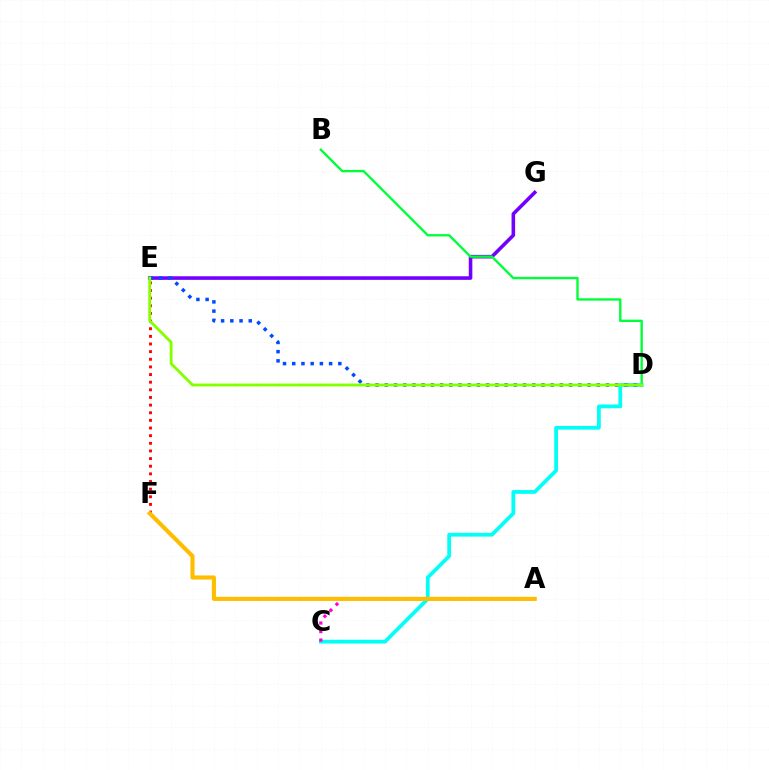{('E', 'F'): [{'color': '#ff0000', 'line_style': 'dotted', 'thickness': 2.08}], ('E', 'G'): [{'color': '#7200ff', 'line_style': 'solid', 'thickness': 2.58}], ('C', 'D'): [{'color': '#00fff6', 'line_style': 'solid', 'thickness': 2.71}], ('A', 'C'): [{'color': '#ff00cf', 'line_style': 'dotted', 'thickness': 2.31}], ('D', 'E'): [{'color': '#004bff', 'line_style': 'dotted', 'thickness': 2.5}, {'color': '#84ff00', 'line_style': 'solid', 'thickness': 2.06}], ('B', 'D'): [{'color': '#00ff39', 'line_style': 'solid', 'thickness': 1.7}], ('A', 'F'): [{'color': '#ffbd00', 'line_style': 'solid', 'thickness': 2.96}]}